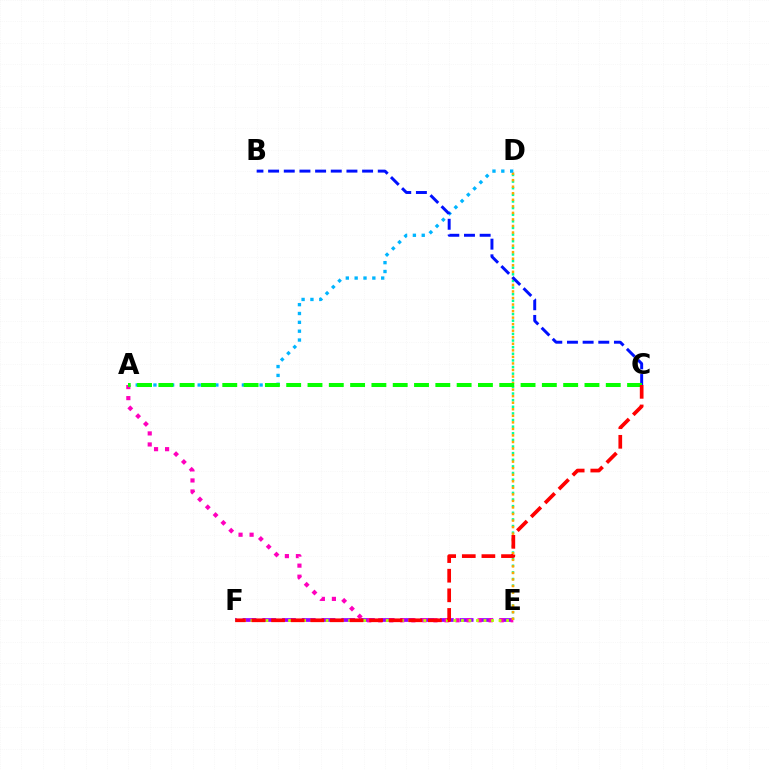{('E', 'F'): [{'color': '#9b00ff', 'line_style': 'dashed', 'thickness': 2.68}, {'color': '#b3ff00', 'line_style': 'dotted', 'thickness': 2.04}], ('A', 'E'): [{'color': '#ff00bd', 'line_style': 'dotted', 'thickness': 3.0}], ('D', 'E'): [{'color': '#00ff9d', 'line_style': 'dotted', 'thickness': 1.8}, {'color': '#ffa500', 'line_style': 'dotted', 'thickness': 1.78}], ('A', 'D'): [{'color': '#00b5ff', 'line_style': 'dotted', 'thickness': 2.4}], ('B', 'C'): [{'color': '#0010ff', 'line_style': 'dashed', 'thickness': 2.13}], ('A', 'C'): [{'color': '#08ff00', 'line_style': 'dashed', 'thickness': 2.89}], ('C', 'F'): [{'color': '#ff0000', 'line_style': 'dashed', 'thickness': 2.66}]}